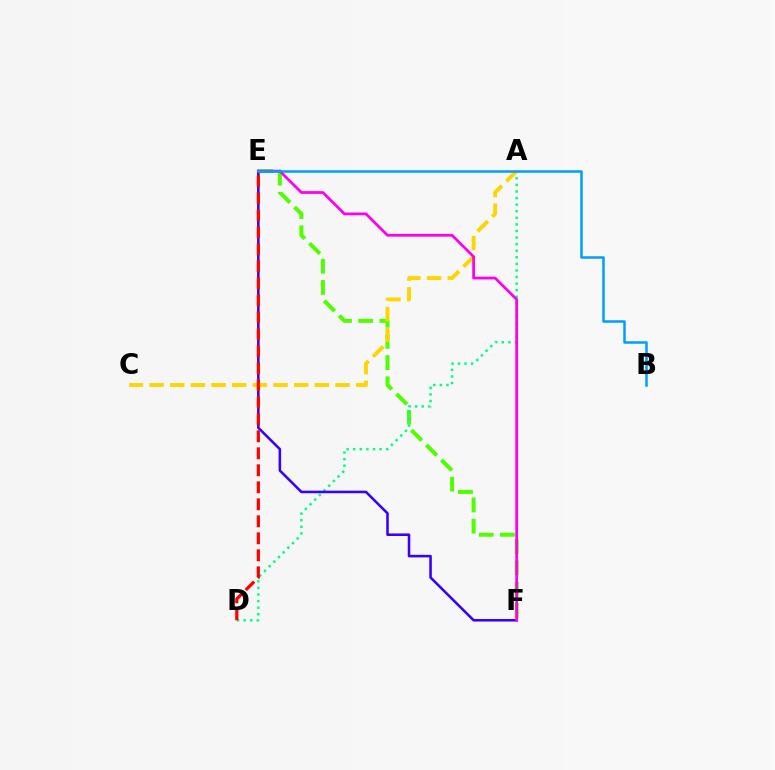{('E', 'F'): [{'color': '#4fff00', 'line_style': 'dashed', 'thickness': 2.88}, {'color': '#3700ff', 'line_style': 'solid', 'thickness': 1.85}, {'color': '#ff00ed', 'line_style': 'solid', 'thickness': 1.99}], ('A', 'D'): [{'color': '#00ff86', 'line_style': 'dotted', 'thickness': 1.79}], ('A', 'C'): [{'color': '#ffd500', 'line_style': 'dashed', 'thickness': 2.81}], ('D', 'E'): [{'color': '#ff0000', 'line_style': 'dashed', 'thickness': 2.31}], ('B', 'E'): [{'color': '#009eff', 'line_style': 'solid', 'thickness': 1.8}]}